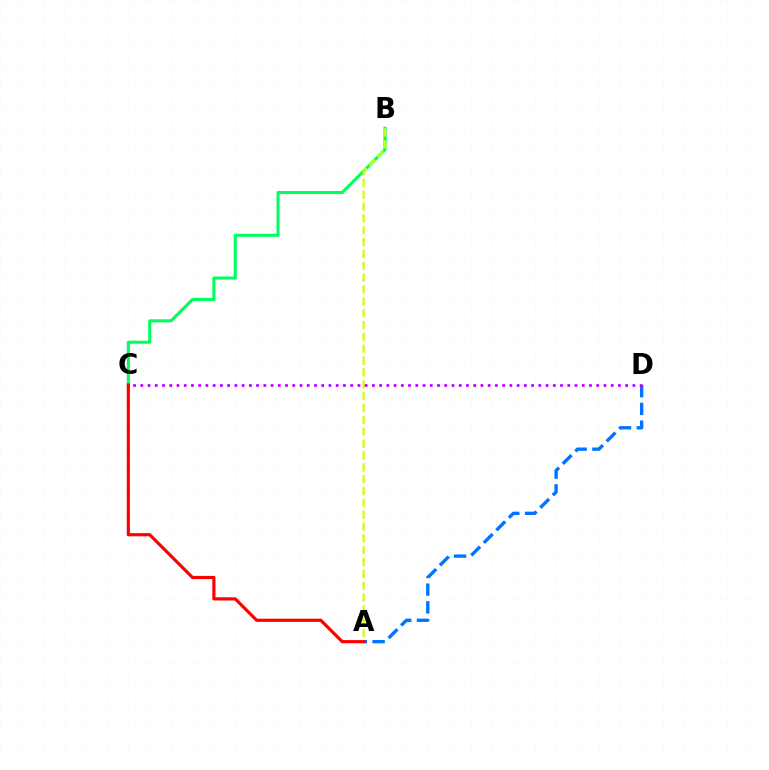{('B', 'C'): [{'color': '#00ff5c', 'line_style': 'solid', 'thickness': 2.21}], ('A', 'B'): [{'color': '#d1ff00', 'line_style': 'dashed', 'thickness': 1.61}], ('A', 'D'): [{'color': '#0074ff', 'line_style': 'dashed', 'thickness': 2.41}], ('C', 'D'): [{'color': '#b900ff', 'line_style': 'dotted', 'thickness': 1.97}], ('A', 'C'): [{'color': '#ff0000', 'line_style': 'solid', 'thickness': 2.29}]}